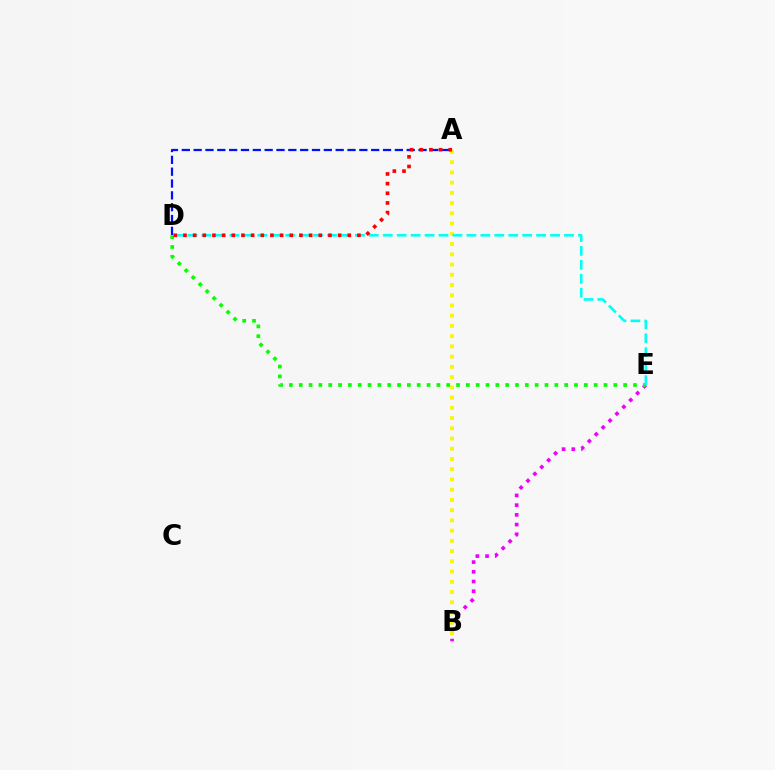{('B', 'E'): [{'color': '#ee00ff', 'line_style': 'dotted', 'thickness': 2.64}], ('A', 'B'): [{'color': '#fcf500', 'line_style': 'dotted', 'thickness': 2.78}], ('D', 'E'): [{'color': '#08ff00', 'line_style': 'dotted', 'thickness': 2.67}, {'color': '#00fff6', 'line_style': 'dashed', 'thickness': 1.89}], ('A', 'D'): [{'color': '#0010ff', 'line_style': 'dashed', 'thickness': 1.61}, {'color': '#ff0000', 'line_style': 'dotted', 'thickness': 2.63}]}